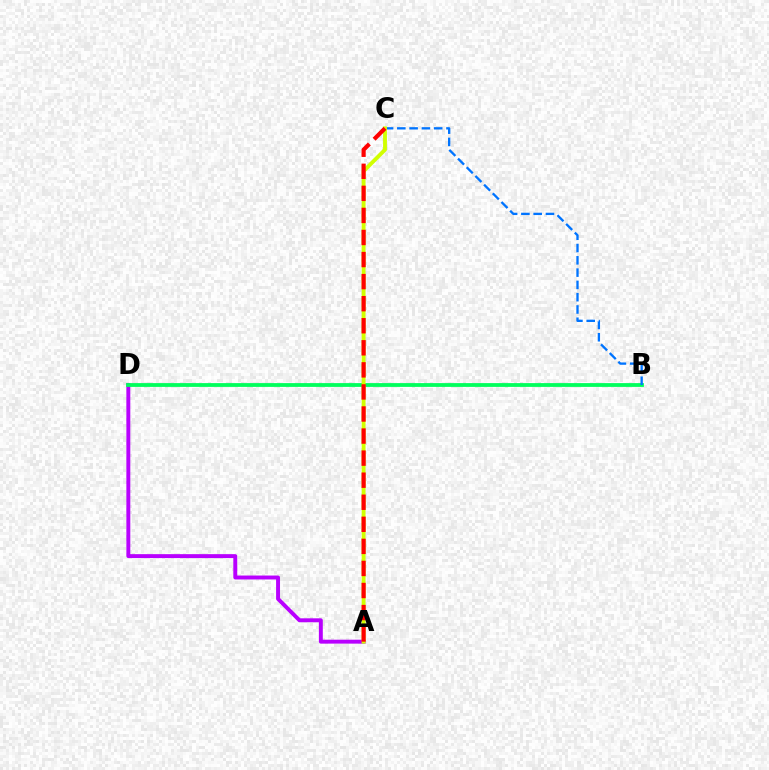{('A', 'D'): [{'color': '#b900ff', 'line_style': 'solid', 'thickness': 2.83}], ('B', 'D'): [{'color': '#00ff5c', 'line_style': 'solid', 'thickness': 2.73}], ('B', 'C'): [{'color': '#0074ff', 'line_style': 'dashed', 'thickness': 1.67}], ('A', 'C'): [{'color': '#d1ff00', 'line_style': 'solid', 'thickness': 2.78}, {'color': '#ff0000', 'line_style': 'dashed', 'thickness': 3.0}]}